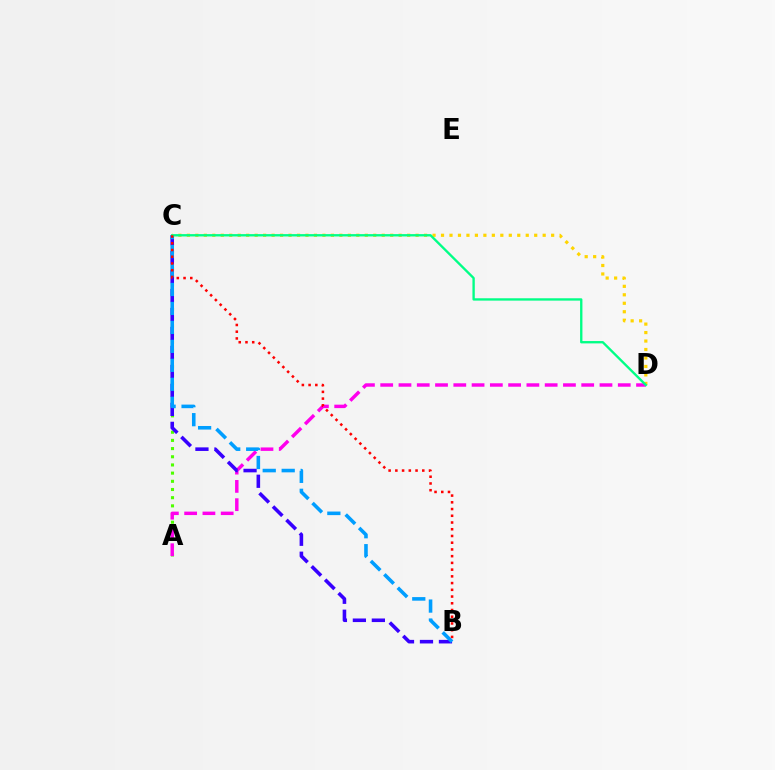{('A', 'C'): [{'color': '#4fff00', 'line_style': 'dotted', 'thickness': 2.22}], ('C', 'D'): [{'color': '#ffd500', 'line_style': 'dotted', 'thickness': 2.3}, {'color': '#00ff86', 'line_style': 'solid', 'thickness': 1.69}], ('A', 'D'): [{'color': '#ff00ed', 'line_style': 'dashed', 'thickness': 2.48}], ('B', 'C'): [{'color': '#3700ff', 'line_style': 'dashed', 'thickness': 2.58}, {'color': '#009eff', 'line_style': 'dashed', 'thickness': 2.58}, {'color': '#ff0000', 'line_style': 'dotted', 'thickness': 1.83}]}